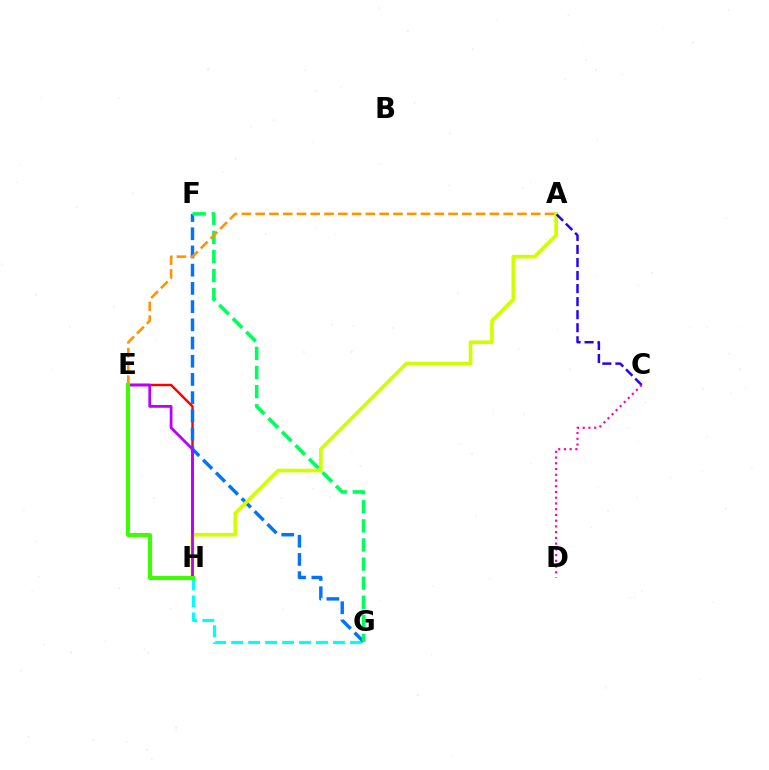{('G', 'H'): [{'color': '#00fff6', 'line_style': 'dashed', 'thickness': 2.3}], ('E', 'H'): [{'color': '#ff0000', 'line_style': 'solid', 'thickness': 1.76}, {'color': '#b900ff', 'line_style': 'solid', 'thickness': 1.99}, {'color': '#3dff00', 'line_style': 'solid', 'thickness': 2.92}], ('F', 'G'): [{'color': '#0074ff', 'line_style': 'dashed', 'thickness': 2.47}, {'color': '#00ff5c', 'line_style': 'dashed', 'thickness': 2.6}], ('A', 'H'): [{'color': '#d1ff00', 'line_style': 'solid', 'thickness': 2.65}], ('A', 'C'): [{'color': '#2500ff', 'line_style': 'dashed', 'thickness': 1.77}], ('A', 'E'): [{'color': '#ff9400', 'line_style': 'dashed', 'thickness': 1.87}], ('C', 'D'): [{'color': '#ff00ac', 'line_style': 'dotted', 'thickness': 1.56}]}